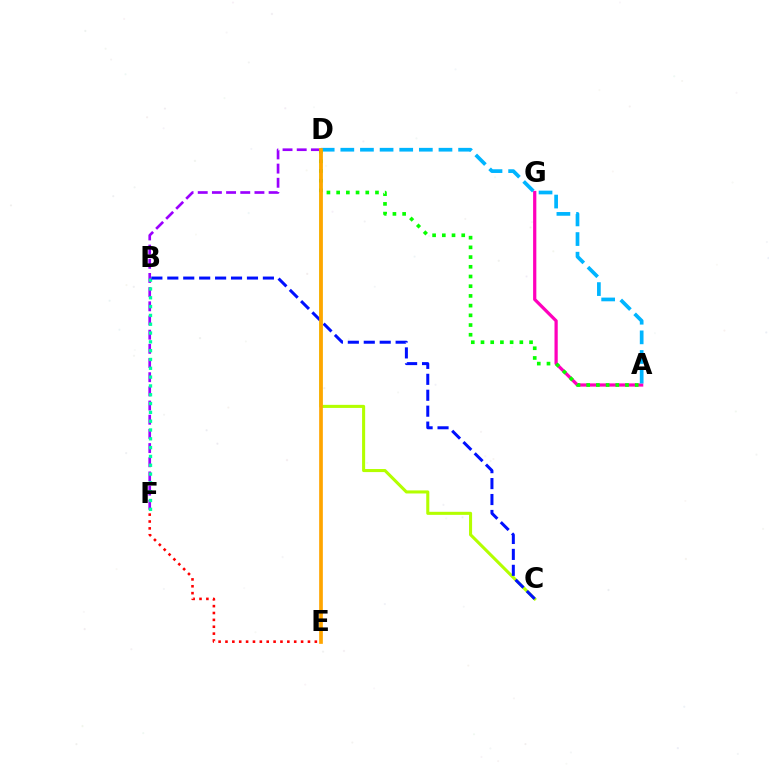{('A', 'G'): [{'color': '#ff00bd', 'line_style': 'solid', 'thickness': 2.33}], ('D', 'F'): [{'color': '#9b00ff', 'line_style': 'dashed', 'thickness': 1.93}], ('E', 'F'): [{'color': '#ff0000', 'line_style': 'dotted', 'thickness': 1.87}], ('C', 'D'): [{'color': '#b3ff00', 'line_style': 'solid', 'thickness': 2.21}], ('A', 'D'): [{'color': '#00b5ff', 'line_style': 'dashed', 'thickness': 2.67}, {'color': '#08ff00', 'line_style': 'dotted', 'thickness': 2.64}], ('B', 'F'): [{'color': '#00ff9d', 'line_style': 'dotted', 'thickness': 2.39}], ('B', 'C'): [{'color': '#0010ff', 'line_style': 'dashed', 'thickness': 2.16}], ('D', 'E'): [{'color': '#ffa500', 'line_style': 'solid', 'thickness': 2.65}]}